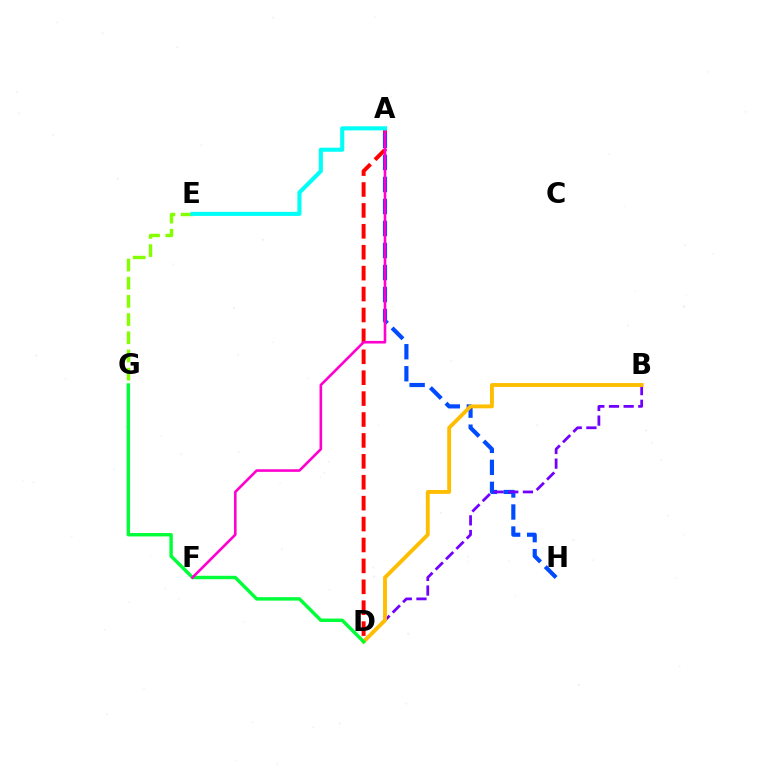{('A', 'D'): [{'color': '#ff0000', 'line_style': 'dashed', 'thickness': 2.84}], ('A', 'H'): [{'color': '#004bff', 'line_style': 'dashed', 'thickness': 2.99}], ('B', 'D'): [{'color': '#7200ff', 'line_style': 'dashed', 'thickness': 1.99}, {'color': '#ffbd00', 'line_style': 'solid', 'thickness': 2.78}], ('D', 'G'): [{'color': '#00ff39', 'line_style': 'solid', 'thickness': 2.46}], ('E', 'G'): [{'color': '#84ff00', 'line_style': 'dashed', 'thickness': 2.47}], ('A', 'F'): [{'color': '#ff00cf', 'line_style': 'solid', 'thickness': 1.88}], ('A', 'E'): [{'color': '#00fff6', 'line_style': 'solid', 'thickness': 2.94}]}